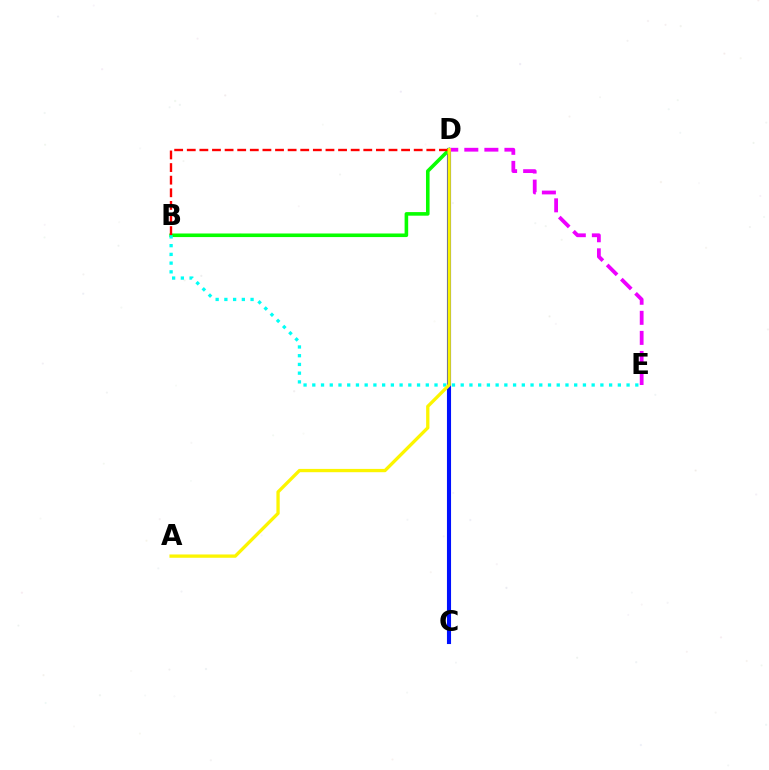{('C', 'D'): [{'color': '#0010ff', 'line_style': 'solid', 'thickness': 2.95}], ('B', 'D'): [{'color': '#08ff00', 'line_style': 'solid', 'thickness': 2.58}, {'color': '#ff0000', 'line_style': 'dashed', 'thickness': 1.71}], ('D', 'E'): [{'color': '#ee00ff', 'line_style': 'dashed', 'thickness': 2.72}], ('B', 'E'): [{'color': '#00fff6', 'line_style': 'dotted', 'thickness': 2.37}], ('A', 'D'): [{'color': '#fcf500', 'line_style': 'solid', 'thickness': 2.37}]}